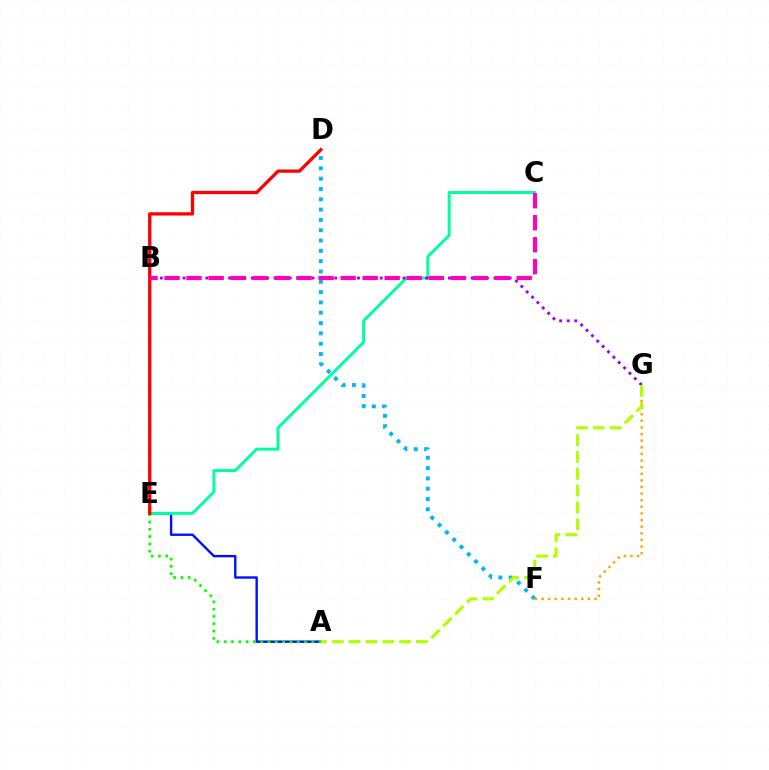{('D', 'F'): [{'color': '#00b5ff', 'line_style': 'dotted', 'thickness': 2.8}], ('A', 'E'): [{'color': '#0010ff', 'line_style': 'solid', 'thickness': 1.72}, {'color': '#08ff00', 'line_style': 'dotted', 'thickness': 1.98}], ('F', 'G'): [{'color': '#ffa500', 'line_style': 'dotted', 'thickness': 1.8}], ('C', 'E'): [{'color': '#00ff9d', 'line_style': 'solid', 'thickness': 2.12}], ('B', 'G'): [{'color': '#9b00ff', 'line_style': 'dotted', 'thickness': 2.06}], ('D', 'E'): [{'color': '#ff0000', 'line_style': 'solid', 'thickness': 2.36}], ('B', 'C'): [{'color': '#ff00bd', 'line_style': 'dashed', 'thickness': 2.99}], ('A', 'G'): [{'color': '#b3ff00', 'line_style': 'dashed', 'thickness': 2.28}]}